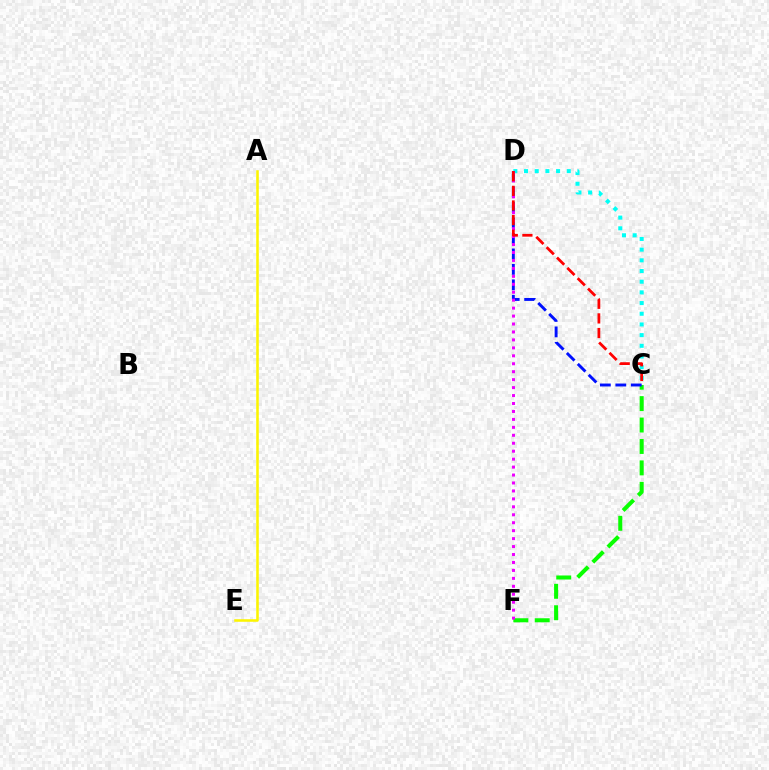{('C', 'D'): [{'color': '#00fff6', 'line_style': 'dotted', 'thickness': 2.9}, {'color': '#0010ff', 'line_style': 'dashed', 'thickness': 2.1}, {'color': '#ff0000', 'line_style': 'dashed', 'thickness': 1.99}], ('C', 'F'): [{'color': '#08ff00', 'line_style': 'dashed', 'thickness': 2.91}], ('A', 'E'): [{'color': '#fcf500', 'line_style': 'solid', 'thickness': 1.84}], ('D', 'F'): [{'color': '#ee00ff', 'line_style': 'dotted', 'thickness': 2.16}]}